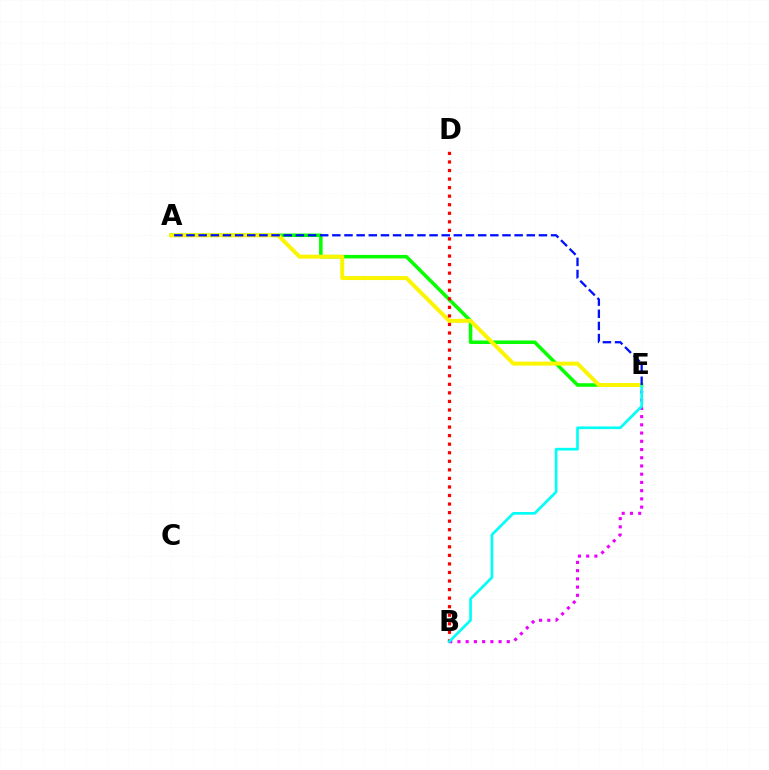{('A', 'E'): [{'color': '#08ff00', 'line_style': 'solid', 'thickness': 2.54}, {'color': '#fcf500', 'line_style': 'solid', 'thickness': 2.85}, {'color': '#0010ff', 'line_style': 'dashed', 'thickness': 1.65}], ('B', 'D'): [{'color': '#ff0000', 'line_style': 'dotted', 'thickness': 2.32}], ('B', 'E'): [{'color': '#ee00ff', 'line_style': 'dotted', 'thickness': 2.24}, {'color': '#00fff6', 'line_style': 'solid', 'thickness': 1.93}]}